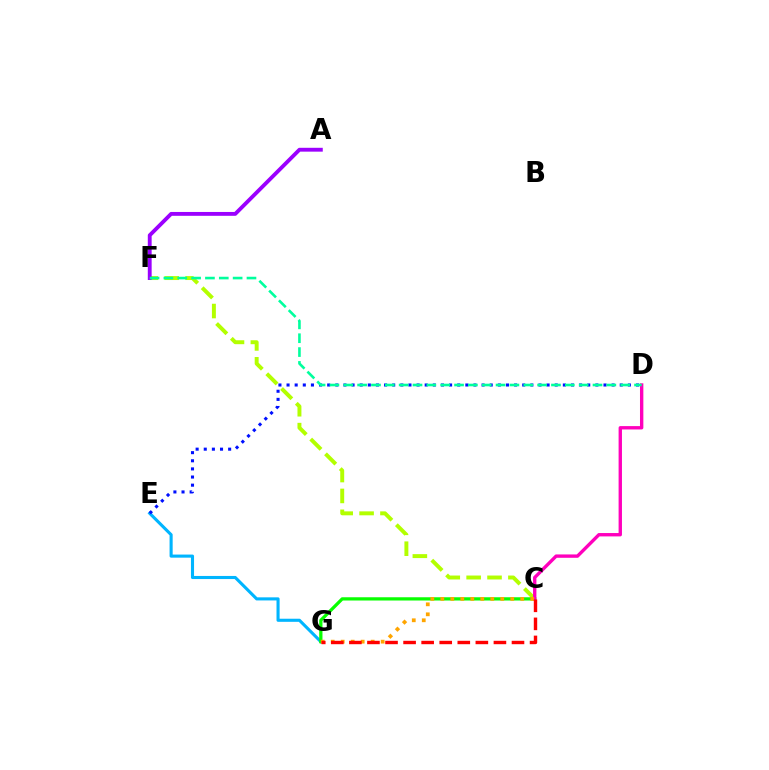{('E', 'G'): [{'color': '#00b5ff', 'line_style': 'solid', 'thickness': 2.23}], ('D', 'E'): [{'color': '#0010ff', 'line_style': 'dotted', 'thickness': 2.21}], ('C', 'F'): [{'color': '#b3ff00', 'line_style': 'dashed', 'thickness': 2.84}], ('C', 'G'): [{'color': '#08ff00', 'line_style': 'solid', 'thickness': 2.34}, {'color': '#ffa500', 'line_style': 'dotted', 'thickness': 2.71}, {'color': '#ff0000', 'line_style': 'dashed', 'thickness': 2.45}], ('C', 'D'): [{'color': '#ff00bd', 'line_style': 'solid', 'thickness': 2.42}], ('A', 'F'): [{'color': '#9b00ff', 'line_style': 'solid', 'thickness': 2.77}], ('D', 'F'): [{'color': '#00ff9d', 'line_style': 'dashed', 'thickness': 1.88}]}